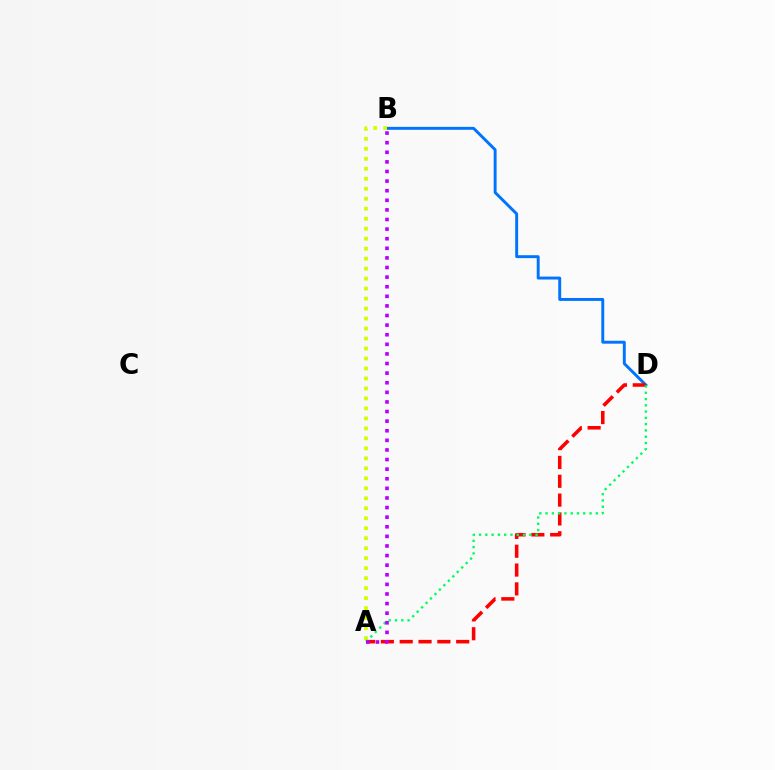{('B', 'D'): [{'color': '#0074ff', 'line_style': 'solid', 'thickness': 2.11}], ('A', 'D'): [{'color': '#ff0000', 'line_style': 'dashed', 'thickness': 2.56}, {'color': '#00ff5c', 'line_style': 'dotted', 'thickness': 1.71}], ('A', 'B'): [{'color': '#d1ff00', 'line_style': 'dotted', 'thickness': 2.71}, {'color': '#b900ff', 'line_style': 'dotted', 'thickness': 2.61}]}